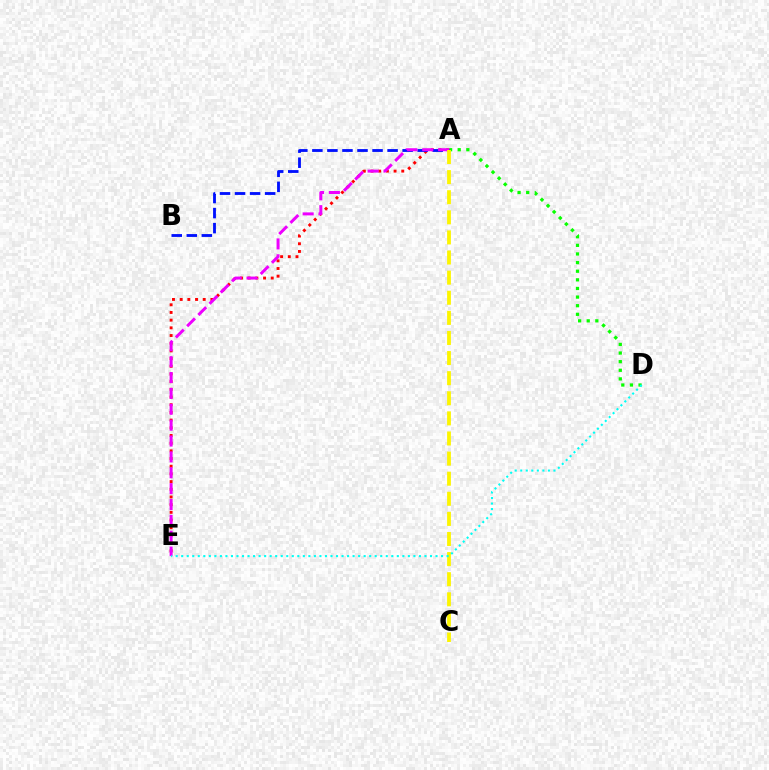{('A', 'D'): [{'color': '#08ff00', 'line_style': 'dotted', 'thickness': 2.34}], ('A', 'E'): [{'color': '#ff0000', 'line_style': 'dotted', 'thickness': 2.09}, {'color': '#ee00ff', 'line_style': 'dashed', 'thickness': 2.16}], ('A', 'B'): [{'color': '#0010ff', 'line_style': 'dashed', 'thickness': 2.04}], ('A', 'C'): [{'color': '#fcf500', 'line_style': 'dashed', 'thickness': 2.73}], ('D', 'E'): [{'color': '#00fff6', 'line_style': 'dotted', 'thickness': 1.5}]}